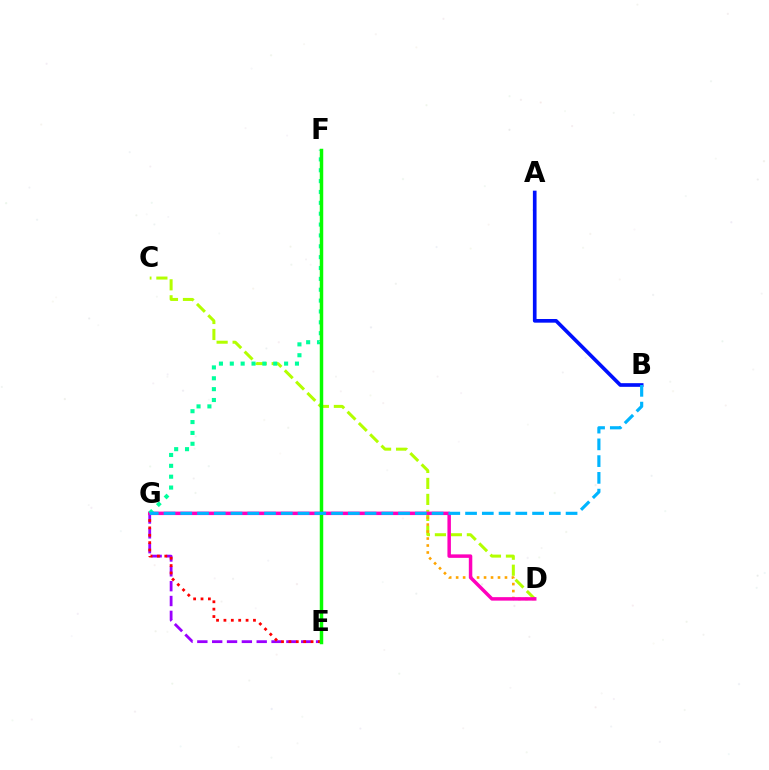{('C', 'D'): [{'color': '#b3ff00', 'line_style': 'dashed', 'thickness': 2.17}], ('A', 'B'): [{'color': '#0010ff', 'line_style': 'solid', 'thickness': 2.64}], ('E', 'G'): [{'color': '#9b00ff', 'line_style': 'dashed', 'thickness': 2.02}, {'color': '#ff0000', 'line_style': 'dotted', 'thickness': 2.01}], ('D', 'G'): [{'color': '#ffa500', 'line_style': 'dotted', 'thickness': 1.89}, {'color': '#ff00bd', 'line_style': 'solid', 'thickness': 2.5}], ('F', 'G'): [{'color': '#00ff9d', 'line_style': 'dotted', 'thickness': 2.95}], ('E', 'F'): [{'color': '#08ff00', 'line_style': 'solid', 'thickness': 2.5}], ('B', 'G'): [{'color': '#00b5ff', 'line_style': 'dashed', 'thickness': 2.28}]}